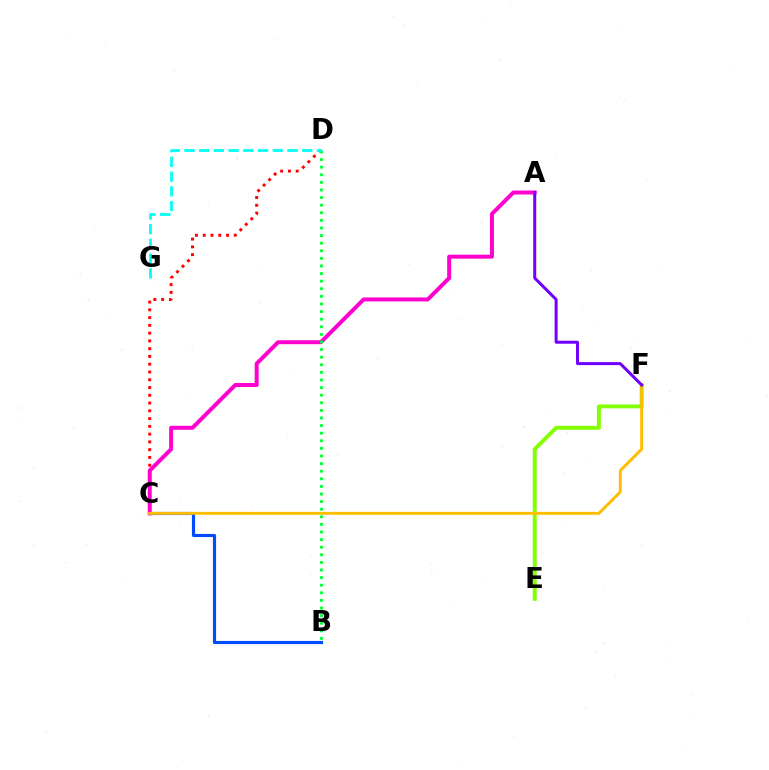{('C', 'D'): [{'color': '#ff0000', 'line_style': 'dotted', 'thickness': 2.11}], ('E', 'F'): [{'color': '#84ff00', 'line_style': 'solid', 'thickness': 2.82}], ('B', 'C'): [{'color': '#004bff', 'line_style': 'solid', 'thickness': 2.26}], ('A', 'C'): [{'color': '#ff00cf', 'line_style': 'solid', 'thickness': 2.86}], ('B', 'D'): [{'color': '#00ff39', 'line_style': 'dotted', 'thickness': 2.07}], ('D', 'G'): [{'color': '#00fff6', 'line_style': 'dashed', 'thickness': 2.0}], ('C', 'F'): [{'color': '#ffbd00', 'line_style': 'solid', 'thickness': 2.11}], ('A', 'F'): [{'color': '#7200ff', 'line_style': 'solid', 'thickness': 2.16}]}